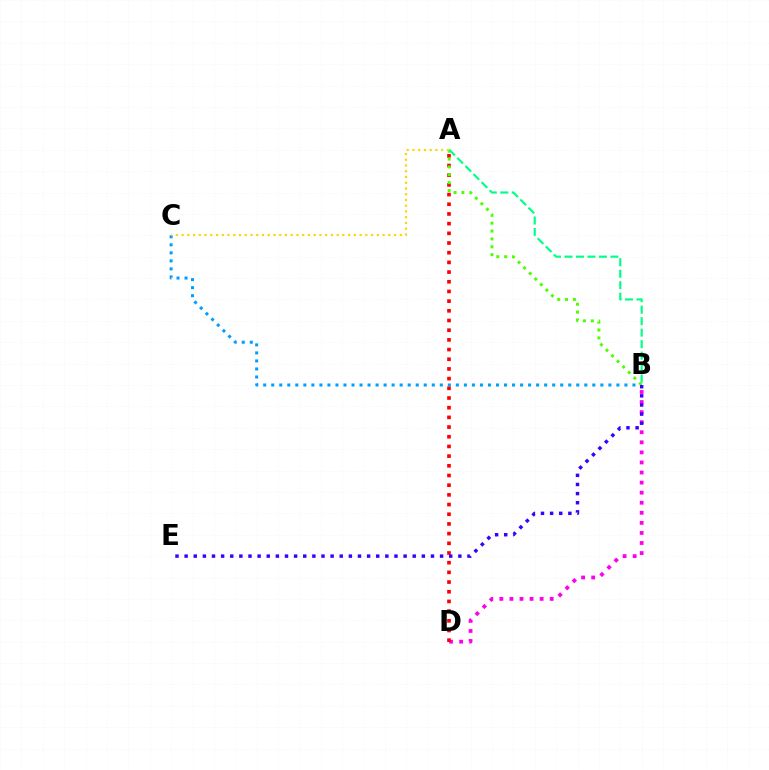{('B', 'C'): [{'color': '#009eff', 'line_style': 'dotted', 'thickness': 2.18}], ('B', 'D'): [{'color': '#ff00ed', 'line_style': 'dotted', 'thickness': 2.74}], ('A', 'D'): [{'color': '#ff0000', 'line_style': 'dotted', 'thickness': 2.63}], ('A', 'B'): [{'color': '#4fff00', 'line_style': 'dotted', 'thickness': 2.14}, {'color': '#00ff86', 'line_style': 'dashed', 'thickness': 1.56}], ('B', 'E'): [{'color': '#3700ff', 'line_style': 'dotted', 'thickness': 2.48}], ('A', 'C'): [{'color': '#ffd500', 'line_style': 'dotted', 'thickness': 1.56}]}